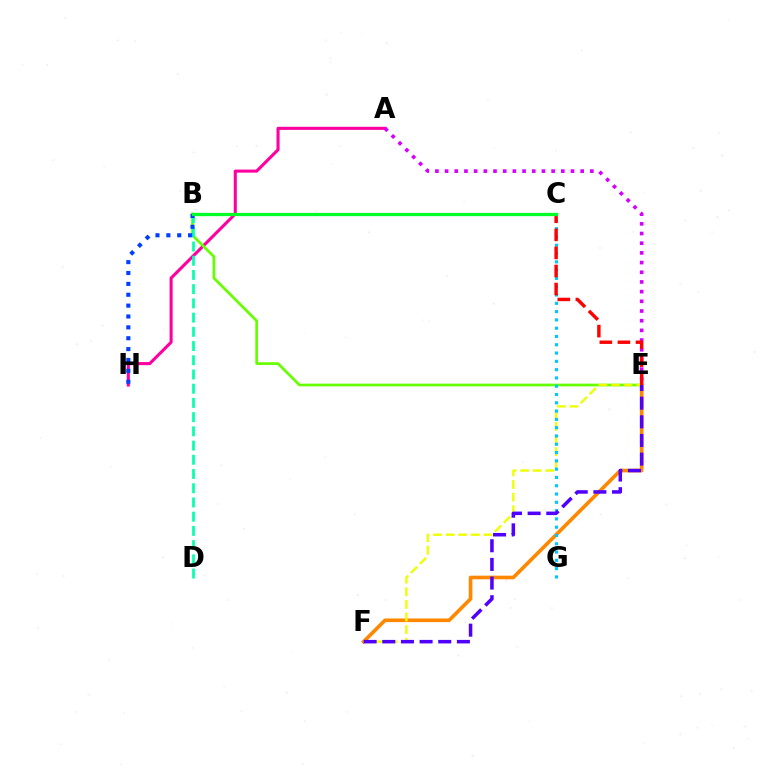{('A', 'H'): [{'color': '#ff00a0', 'line_style': 'solid', 'thickness': 2.22}], ('B', 'E'): [{'color': '#66ff00', 'line_style': 'solid', 'thickness': 1.95}], ('E', 'F'): [{'color': '#ff8800', 'line_style': 'solid', 'thickness': 2.62}, {'color': '#eeff00', 'line_style': 'dashed', 'thickness': 1.71}, {'color': '#4f00ff', 'line_style': 'dashed', 'thickness': 2.53}], ('C', 'G'): [{'color': '#00c7ff', 'line_style': 'dotted', 'thickness': 2.25}], ('B', 'D'): [{'color': '#00ffaf', 'line_style': 'dashed', 'thickness': 1.93}], ('A', 'E'): [{'color': '#d600ff', 'line_style': 'dotted', 'thickness': 2.63}], ('B', 'H'): [{'color': '#003fff', 'line_style': 'dotted', 'thickness': 2.95}], ('C', 'E'): [{'color': '#ff0000', 'line_style': 'dashed', 'thickness': 2.46}], ('B', 'C'): [{'color': '#00ff27', 'line_style': 'solid', 'thickness': 2.36}]}